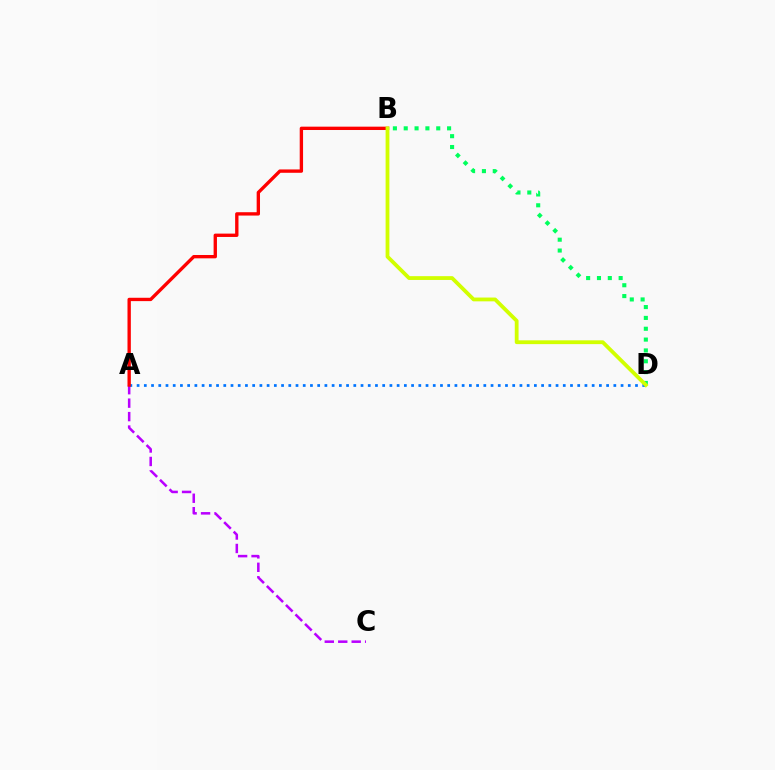{('A', 'C'): [{'color': '#b900ff', 'line_style': 'dashed', 'thickness': 1.83}], ('A', 'D'): [{'color': '#0074ff', 'line_style': 'dotted', 'thickness': 1.96}], ('B', 'D'): [{'color': '#00ff5c', 'line_style': 'dotted', 'thickness': 2.95}, {'color': '#d1ff00', 'line_style': 'solid', 'thickness': 2.73}], ('A', 'B'): [{'color': '#ff0000', 'line_style': 'solid', 'thickness': 2.41}]}